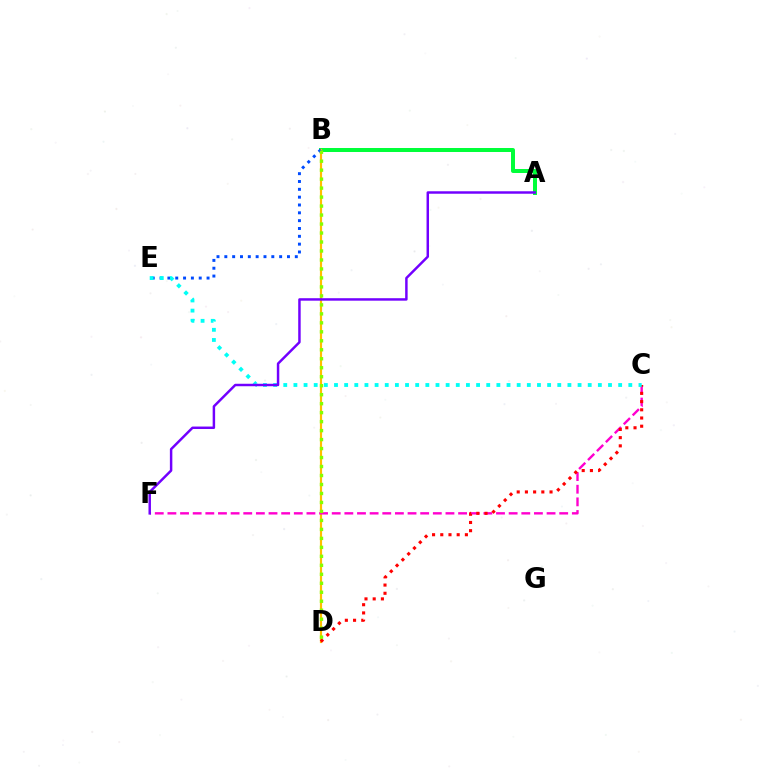{('A', 'B'): [{'color': '#00ff39', 'line_style': 'solid', 'thickness': 2.87}], ('B', 'D'): [{'color': '#ffbd00', 'line_style': 'solid', 'thickness': 1.57}, {'color': '#84ff00', 'line_style': 'dotted', 'thickness': 2.44}], ('C', 'F'): [{'color': '#ff00cf', 'line_style': 'dashed', 'thickness': 1.72}], ('B', 'E'): [{'color': '#004bff', 'line_style': 'dotted', 'thickness': 2.13}], ('C', 'D'): [{'color': '#ff0000', 'line_style': 'dotted', 'thickness': 2.23}], ('C', 'E'): [{'color': '#00fff6', 'line_style': 'dotted', 'thickness': 2.76}], ('A', 'F'): [{'color': '#7200ff', 'line_style': 'solid', 'thickness': 1.78}]}